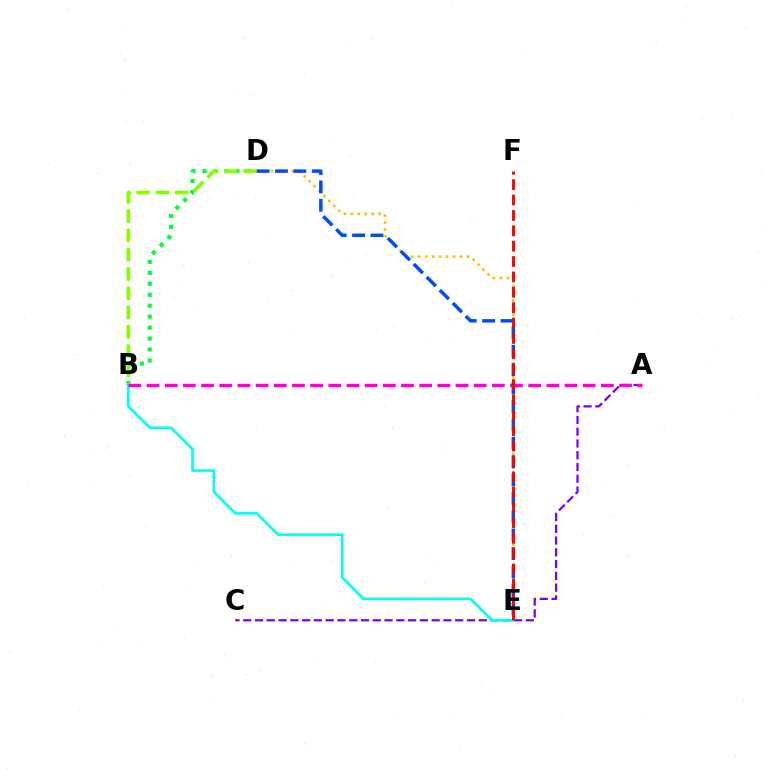{('B', 'D'): [{'color': '#00ff39', 'line_style': 'dotted', 'thickness': 2.98}, {'color': '#84ff00', 'line_style': 'dashed', 'thickness': 2.62}], ('A', 'C'): [{'color': '#7200ff', 'line_style': 'dashed', 'thickness': 1.6}], ('B', 'E'): [{'color': '#00fff6', 'line_style': 'solid', 'thickness': 1.91}], ('D', 'E'): [{'color': '#ffbd00', 'line_style': 'dotted', 'thickness': 1.89}, {'color': '#004bff', 'line_style': 'dashed', 'thickness': 2.5}], ('A', 'B'): [{'color': '#ff00cf', 'line_style': 'dashed', 'thickness': 2.47}], ('E', 'F'): [{'color': '#ff0000', 'line_style': 'dashed', 'thickness': 2.09}]}